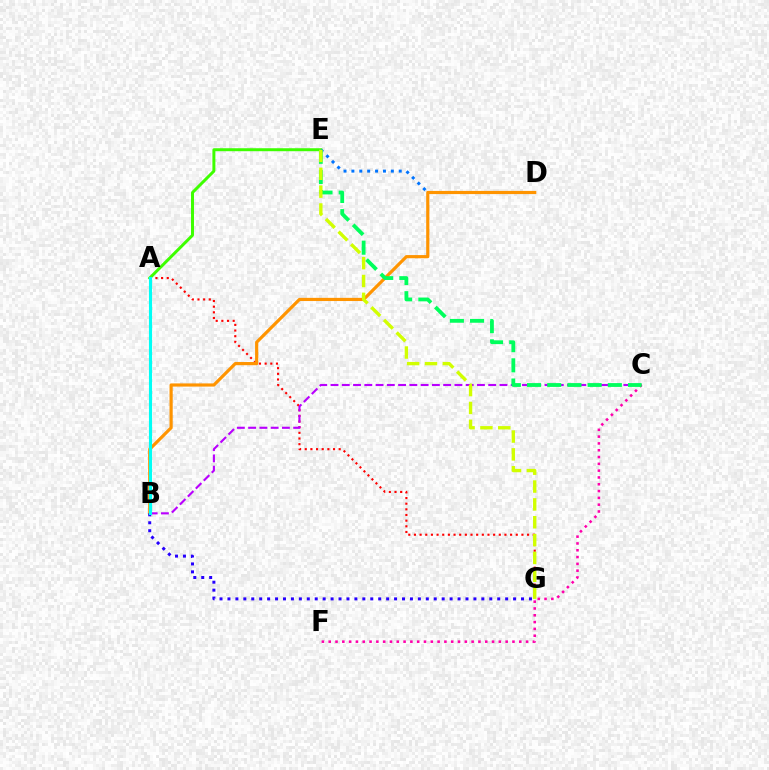{('A', 'G'): [{'color': '#ff0000', 'line_style': 'dotted', 'thickness': 1.54}], ('A', 'E'): [{'color': '#3dff00', 'line_style': 'solid', 'thickness': 2.14}], ('B', 'C'): [{'color': '#b900ff', 'line_style': 'dashed', 'thickness': 1.53}], ('D', 'E'): [{'color': '#0074ff', 'line_style': 'dotted', 'thickness': 2.14}], ('C', 'F'): [{'color': '#ff00ac', 'line_style': 'dotted', 'thickness': 1.85}], ('B', 'D'): [{'color': '#ff9400', 'line_style': 'solid', 'thickness': 2.29}], ('C', 'E'): [{'color': '#00ff5c', 'line_style': 'dashed', 'thickness': 2.74}], ('E', 'G'): [{'color': '#d1ff00', 'line_style': 'dashed', 'thickness': 2.42}], ('B', 'G'): [{'color': '#2500ff', 'line_style': 'dotted', 'thickness': 2.16}], ('A', 'B'): [{'color': '#00fff6', 'line_style': 'solid', 'thickness': 2.24}]}